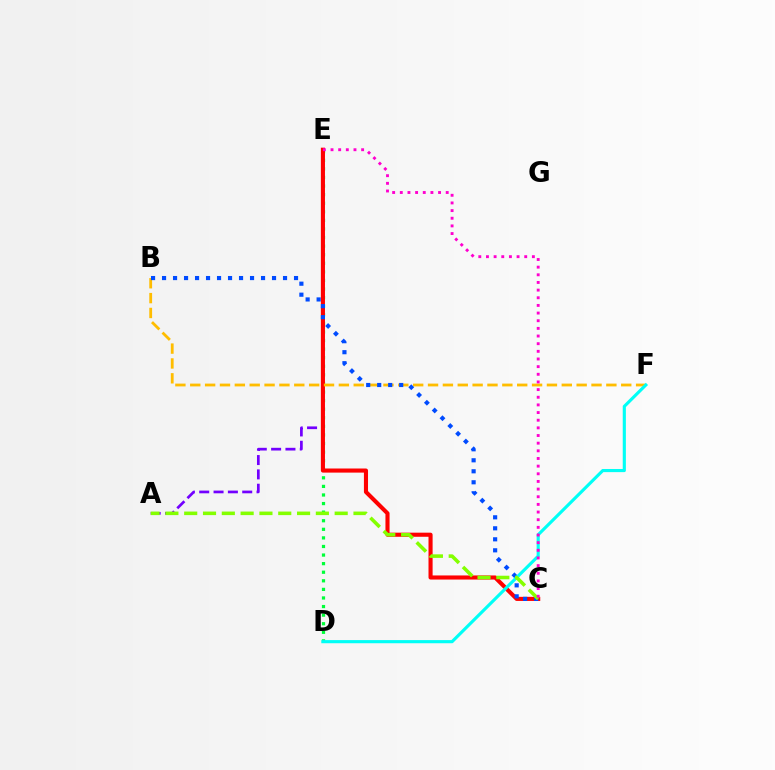{('D', 'E'): [{'color': '#00ff39', 'line_style': 'dotted', 'thickness': 2.33}], ('A', 'E'): [{'color': '#7200ff', 'line_style': 'dashed', 'thickness': 1.95}], ('C', 'E'): [{'color': '#ff0000', 'line_style': 'solid', 'thickness': 2.95}, {'color': '#ff00cf', 'line_style': 'dotted', 'thickness': 2.08}], ('B', 'F'): [{'color': '#ffbd00', 'line_style': 'dashed', 'thickness': 2.02}], ('B', 'C'): [{'color': '#004bff', 'line_style': 'dotted', 'thickness': 2.99}], ('D', 'F'): [{'color': '#00fff6', 'line_style': 'solid', 'thickness': 2.26}], ('A', 'C'): [{'color': '#84ff00', 'line_style': 'dashed', 'thickness': 2.56}]}